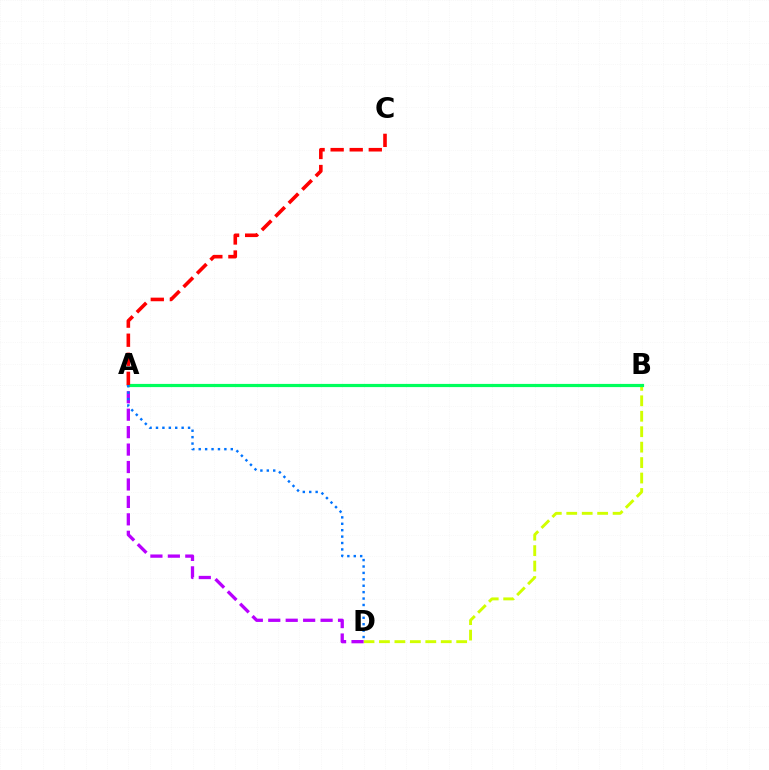{('B', 'D'): [{'color': '#d1ff00', 'line_style': 'dashed', 'thickness': 2.1}], ('A', 'D'): [{'color': '#b900ff', 'line_style': 'dashed', 'thickness': 2.37}, {'color': '#0074ff', 'line_style': 'dotted', 'thickness': 1.74}], ('A', 'B'): [{'color': '#00ff5c', 'line_style': 'solid', 'thickness': 2.3}], ('A', 'C'): [{'color': '#ff0000', 'line_style': 'dashed', 'thickness': 2.59}]}